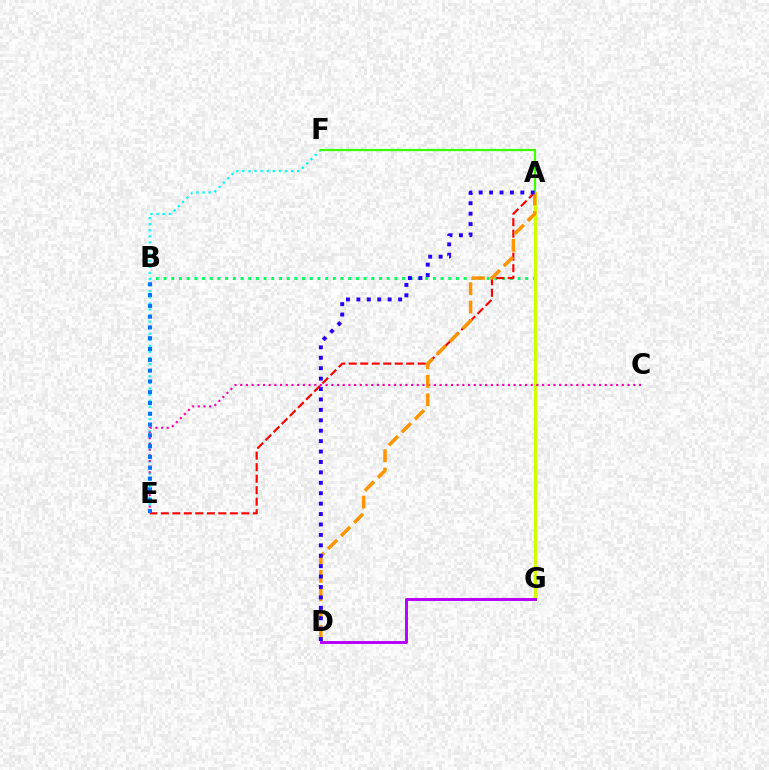{('A', 'B'): [{'color': '#00ff5c', 'line_style': 'dotted', 'thickness': 2.09}], ('E', 'F'): [{'color': '#00fff6', 'line_style': 'dotted', 'thickness': 1.65}], ('A', 'F'): [{'color': '#3dff00', 'line_style': 'solid', 'thickness': 1.64}], ('A', 'E'): [{'color': '#ff0000', 'line_style': 'dashed', 'thickness': 1.56}], ('A', 'G'): [{'color': '#d1ff00', 'line_style': 'solid', 'thickness': 2.28}], ('C', 'E'): [{'color': '#ff00ac', 'line_style': 'dotted', 'thickness': 1.55}], ('A', 'D'): [{'color': '#ff9400', 'line_style': 'dashed', 'thickness': 2.5}, {'color': '#2500ff', 'line_style': 'dotted', 'thickness': 2.83}], ('B', 'E'): [{'color': '#0074ff', 'line_style': 'dotted', 'thickness': 2.93}], ('D', 'G'): [{'color': '#b900ff', 'line_style': 'solid', 'thickness': 2.13}]}